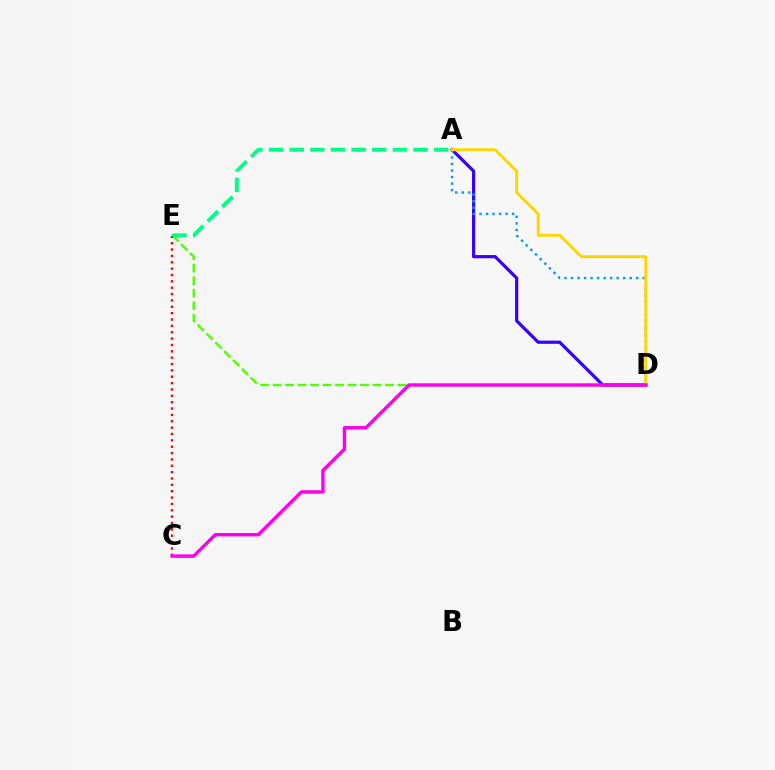{('A', 'D'): [{'color': '#3700ff', 'line_style': 'solid', 'thickness': 2.3}, {'color': '#009eff', 'line_style': 'dotted', 'thickness': 1.77}, {'color': '#ffd500', 'line_style': 'solid', 'thickness': 2.09}], ('D', 'E'): [{'color': '#4fff00', 'line_style': 'dashed', 'thickness': 1.7}], ('C', 'E'): [{'color': '#ff0000', 'line_style': 'dotted', 'thickness': 1.73}], ('A', 'E'): [{'color': '#00ff86', 'line_style': 'dashed', 'thickness': 2.8}], ('C', 'D'): [{'color': '#ff00ed', 'line_style': 'solid', 'thickness': 2.45}]}